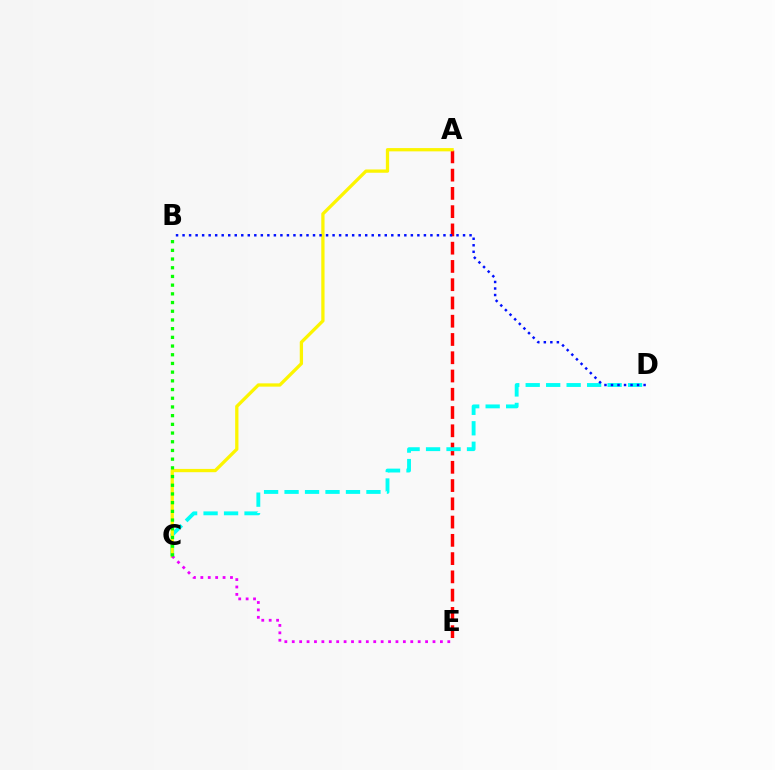{('A', 'E'): [{'color': '#ff0000', 'line_style': 'dashed', 'thickness': 2.48}], ('C', 'D'): [{'color': '#00fff6', 'line_style': 'dashed', 'thickness': 2.78}], ('A', 'C'): [{'color': '#fcf500', 'line_style': 'solid', 'thickness': 2.36}], ('C', 'E'): [{'color': '#ee00ff', 'line_style': 'dotted', 'thickness': 2.01}], ('B', 'D'): [{'color': '#0010ff', 'line_style': 'dotted', 'thickness': 1.77}], ('B', 'C'): [{'color': '#08ff00', 'line_style': 'dotted', 'thickness': 2.36}]}